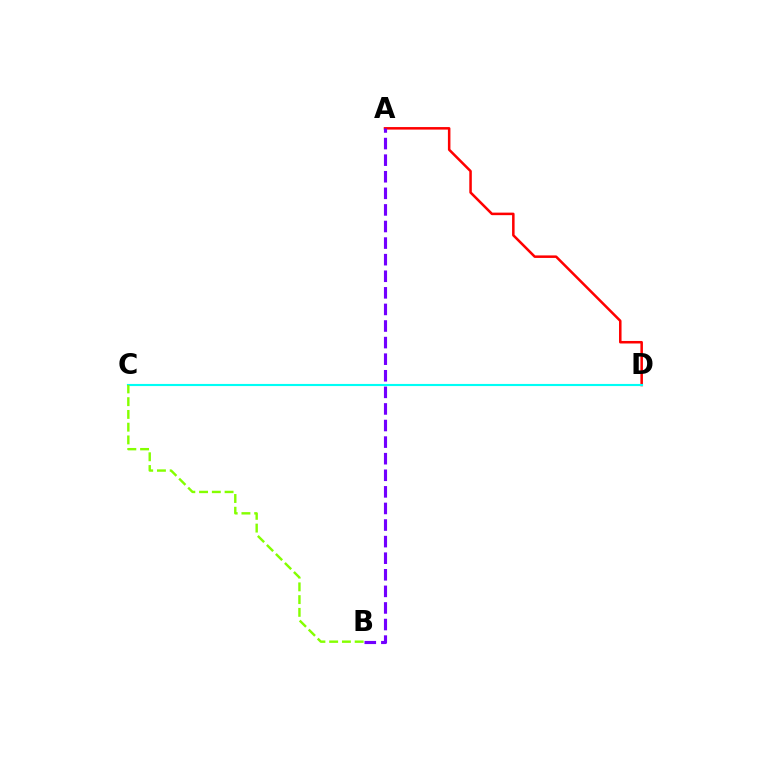{('A', 'D'): [{'color': '#ff0000', 'line_style': 'solid', 'thickness': 1.82}], ('C', 'D'): [{'color': '#00fff6', 'line_style': 'solid', 'thickness': 1.53}], ('B', 'C'): [{'color': '#84ff00', 'line_style': 'dashed', 'thickness': 1.73}], ('A', 'B'): [{'color': '#7200ff', 'line_style': 'dashed', 'thickness': 2.25}]}